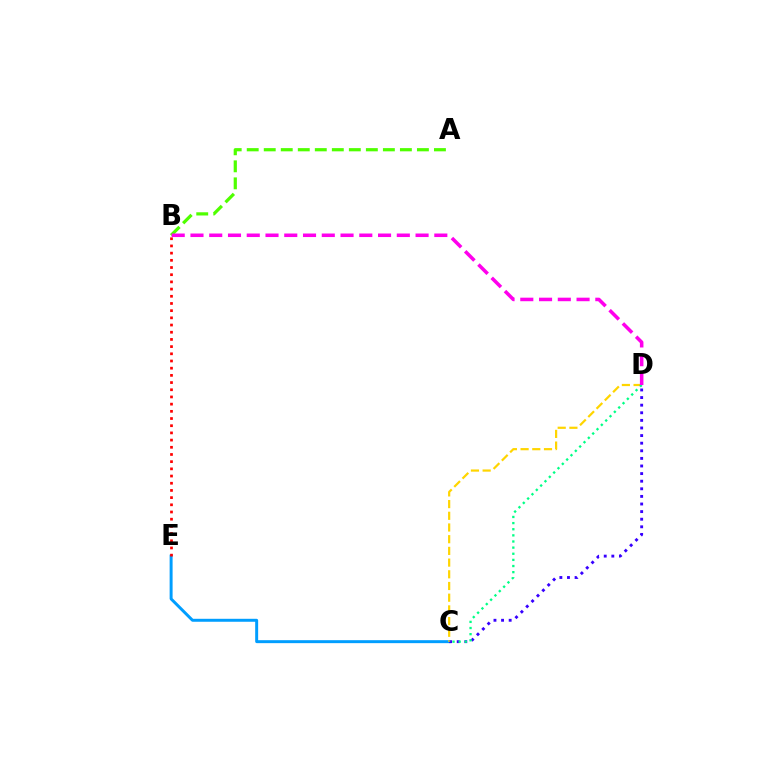{('C', 'E'): [{'color': '#009eff', 'line_style': 'solid', 'thickness': 2.14}], ('C', 'D'): [{'color': '#3700ff', 'line_style': 'dotted', 'thickness': 2.07}, {'color': '#ffd500', 'line_style': 'dashed', 'thickness': 1.59}, {'color': '#00ff86', 'line_style': 'dotted', 'thickness': 1.67}], ('A', 'B'): [{'color': '#4fff00', 'line_style': 'dashed', 'thickness': 2.31}], ('B', 'E'): [{'color': '#ff0000', 'line_style': 'dotted', 'thickness': 1.95}], ('B', 'D'): [{'color': '#ff00ed', 'line_style': 'dashed', 'thickness': 2.55}]}